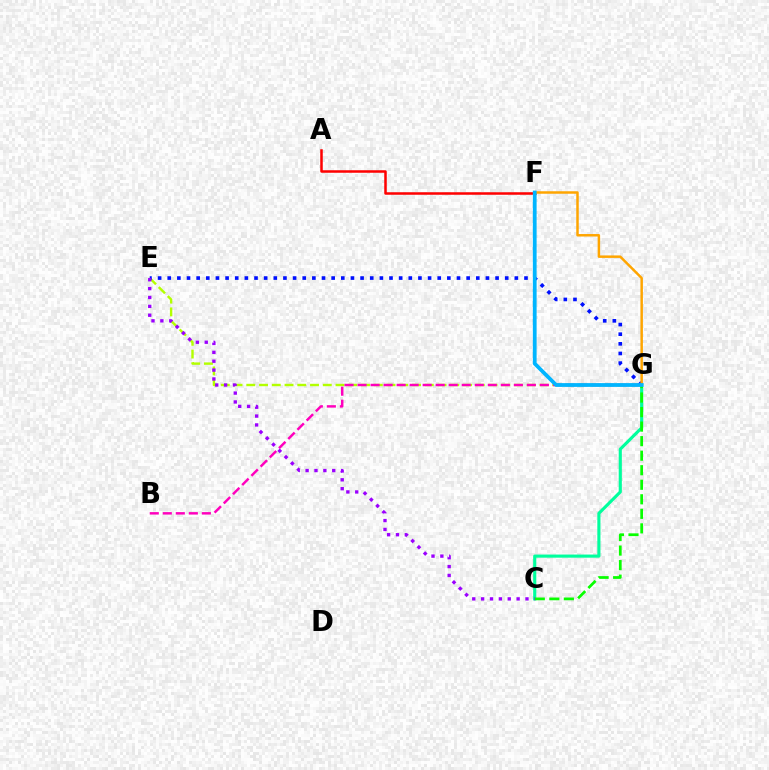{('E', 'G'): [{'color': '#b3ff00', 'line_style': 'dashed', 'thickness': 1.73}, {'color': '#0010ff', 'line_style': 'dotted', 'thickness': 2.62}], ('C', 'G'): [{'color': '#00ff9d', 'line_style': 'solid', 'thickness': 2.25}, {'color': '#08ff00', 'line_style': 'dashed', 'thickness': 1.97}], ('A', 'F'): [{'color': '#ff0000', 'line_style': 'solid', 'thickness': 1.81}], ('F', 'G'): [{'color': '#ffa500', 'line_style': 'solid', 'thickness': 1.79}, {'color': '#00b5ff', 'line_style': 'solid', 'thickness': 2.72}], ('B', 'G'): [{'color': '#ff00bd', 'line_style': 'dashed', 'thickness': 1.77}], ('C', 'E'): [{'color': '#9b00ff', 'line_style': 'dotted', 'thickness': 2.41}]}